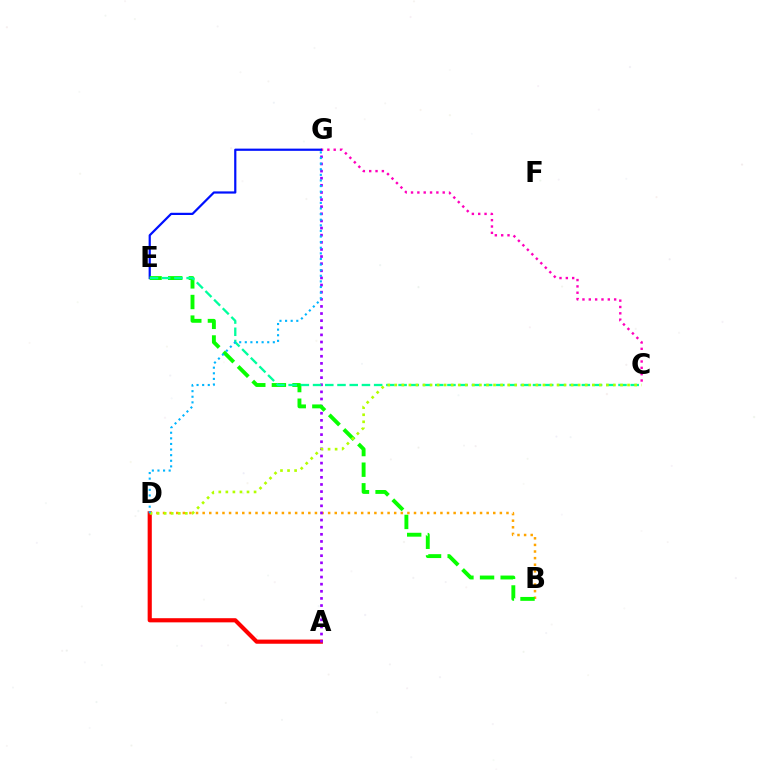{('A', 'D'): [{'color': '#ff0000', 'line_style': 'solid', 'thickness': 2.99}], ('B', 'D'): [{'color': '#ffa500', 'line_style': 'dotted', 'thickness': 1.79}], ('A', 'G'): [{'color': '#9b00ff', 'line_style': 'dotted', 'thickness': 1.94}], ('C', 'G'): [{'color': '#ff00bd', 'line_style': 'dotted', 'thickness': 1.72}], ('E', 'G'): [{'color': '#0010ff', 'line_style': 'solid', 'thickness': 1.59}], ('B', 'E'): [{'color': '#08ff00', 'line_style': 'dashed', 'thickness': 2.8}], ('C', 'E'): [{'color': '#00ff9d', 'line_style': 'dashed', 'thickness': 1.66}], ('C', 'D'): [{'color': '#b3ff00', 'line_style': 'dotted', 'thickness': 1.92}], ('D', 'G'): [{'color': '#00b5ff', 'line_style': 'dotted', 'thickness': 1.52}]}